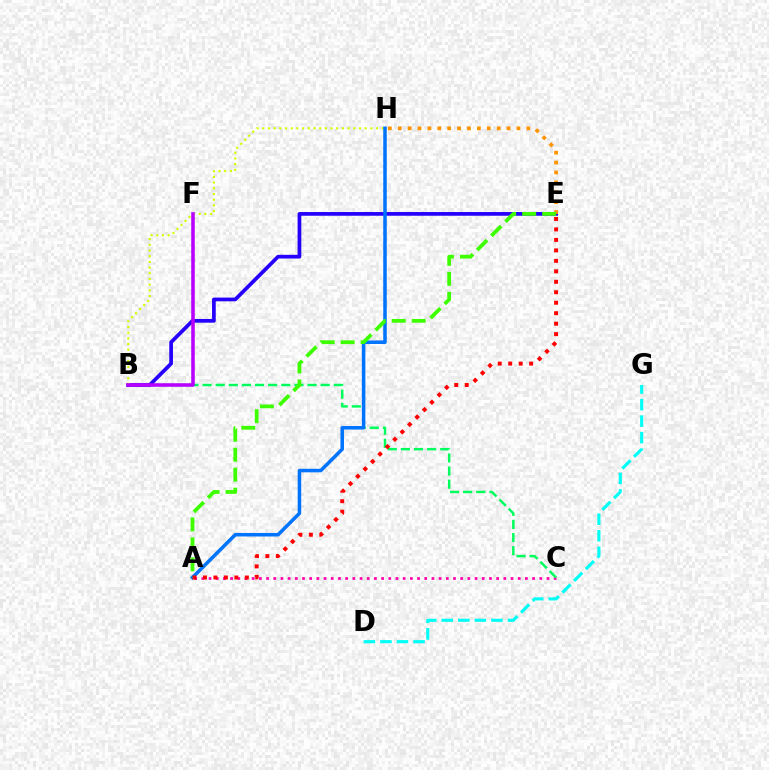{('A', 'C'): [{'color': '#ff00ac', 'line_style': 'dotted', 'thickness': 1.95}], ('B', 'C'): [{'color': '#00ff5c', 'line_style': 'dashed', 'thickness': 1.78}], ('B', 'E'): [{'color': '#2500ff', 'line_style': 'solid', 'thickness': 2.68}], ('B', 'H'): [{'color': '#d1ff00', 'line_style': 'dotted', 'thickness': 1.55}], ('A', 'H'): [{'color': '#0074ff', 'line_style': 'solid', 'thickness': 2.54}], ('E', 'H'): [{'color': '#ff9400', 'line_style': 'dotted', 'thickness': 2.69}], ('D', 'G'): [{'color': '#00fff6', 'line_style': 'dashed', 'thickness': 2.25}], ('B', 'F'): [{'color': '#b900ff', 'line_style': 'solid', 'thickness': 2.56}], ('A', 'E'): [{'color': '#ff0000', 'line_style': 'dotted', 'thickness': 2.85}, {'color': '#3dff00', 'line_style': 'dashed', 'thickness': 2.71}]}